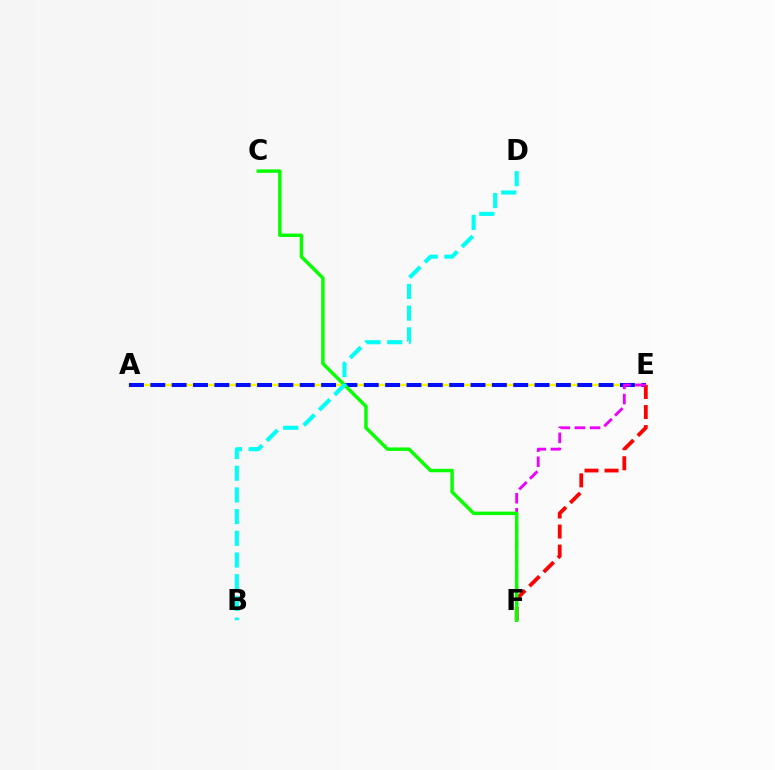{('A', 'E'): [{'color': '#fcf500', 'line_style': 'solid', 'thickness': 1.76}, {'color': '#0010ff', 'line_style': 'dashed', 'thickness': 2.9}], ('E', 'F'): [{'color': '#ff0000', 'line_style': 'dashed', 'thickness': 2.72}, {'color': '#ee00ff', 'line_style': 'dashed', 'thickness': 2.06}], ('C', 'F'): [{'color': '#08ff00', 'line_style': 'solid', 'thickness': 2.49}], ('B', 'D'): [{'color': '#00fff6', 'line_style': 'dashed', 'thickness': 2.95}]}